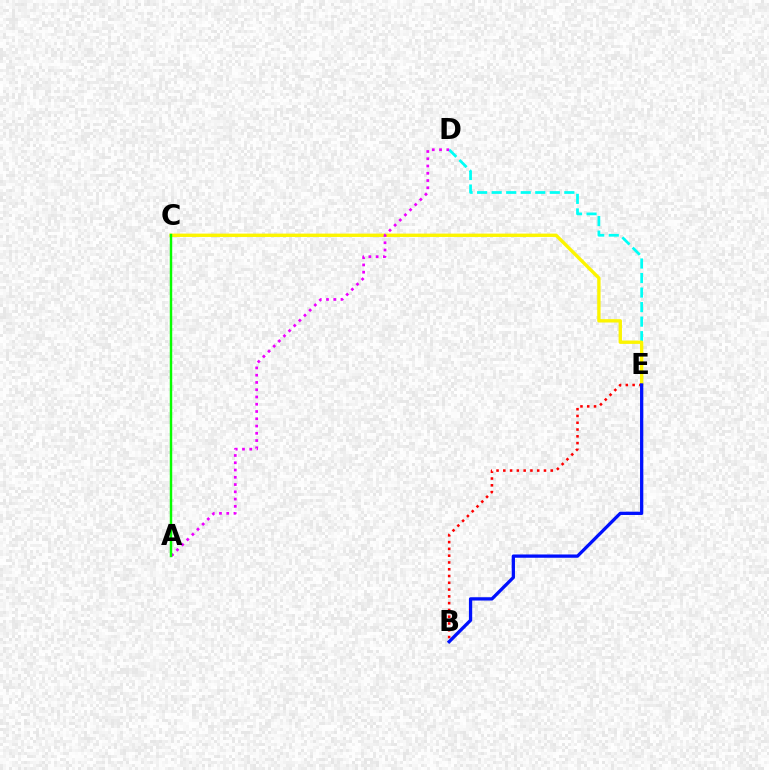{('D', 'E'): [{'color': '#00fff6', 'line_style': 'dashed', 'thickness': 1.97}], ('C', 'E'): [{'color': '#fcf500', 'line_style': 'solid', 'thickness': 2.42}], ('B', 'E'): [{'color': '#ff0000', 'line_style': 'dotted', 'thickness': 1.84}, {'color': '#0010ff', 'line_style': 'solid', 'thickness': 2.37}], ('A', 'D'): [{'color': '#ee00ff', 'line_style': 'dotted', 'thickness': 1.97}], ('A', 'C'): [{'color': '#08ff00', 'line_style': 'solid', 'thickness': 1.77}]}